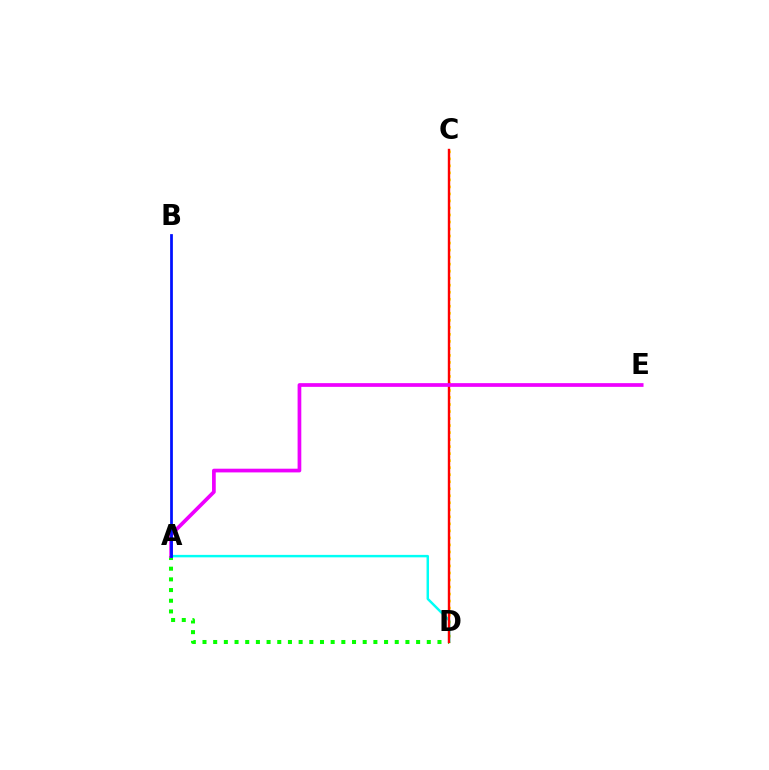{('C', 'D'): [{'color': '#fcf500', 'line_style': 'dotted', 'thickness': 1.91}, {'color': '#ff0000', 'line_style': 'solid', 'thickness': 1.73}], ('A', 'D'): [{'color': '#00fff6', 'line_style': 'solid', 'thickness': 1.77}, {'color': '#08ff00', 'line_style': 'dotted', 'thickness': 2.9}], ('A', 'E'): [{'color': '#ee00ff', 'line_style': 'solid', 'thickness': 2.67}], ('A', 'B'): [{'color': '#0010ff', 'line_style': 'solid', 'thickness': 1.98}]}